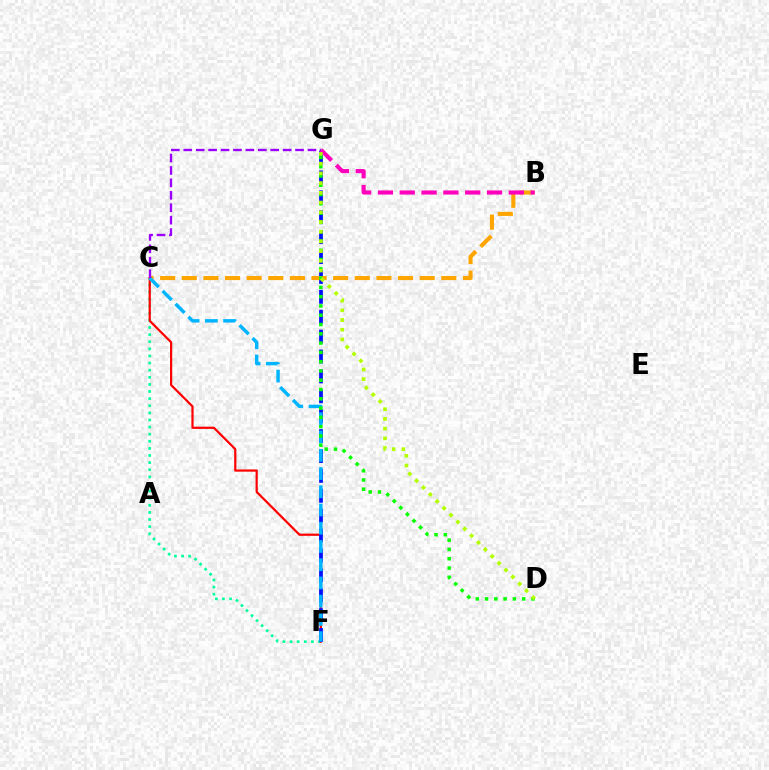{('C', 'F'): [{'color': '#00ff9d', 'line_style': 'dotted', 'thickness': 1.93}, {'color': '#ff0000', 'line_style': 'solid', 'thickness': 1.59}, {'color': '#00b5ff', 'line_style': 'dashed', 'thickness': 2.48}], ('F', 'G'): [{'color': '#0010ff', 'line_style': 'dashed', 'thickness': 2.7}], ('B', 'C'): [{'color': '#ffa500', 'line_style': 'dashed', 'thickness': 2.94}], ('B', 'G'): [{'color': '#ff00bd', 'line_style': 'dashed', 'thickness': 2.96}], ('C', 'G'): [{'color': '#9b00ff', 'line_style': 'dashed', 'thickness': 1.69}], ('D', 'G'): [{'color': '#08ff00', 'line_style': 'dotted', 'thickness': 2.52}, {'color': '#b3ff00', 'line_style': 'dotted', 'thickness': 2.64}]}